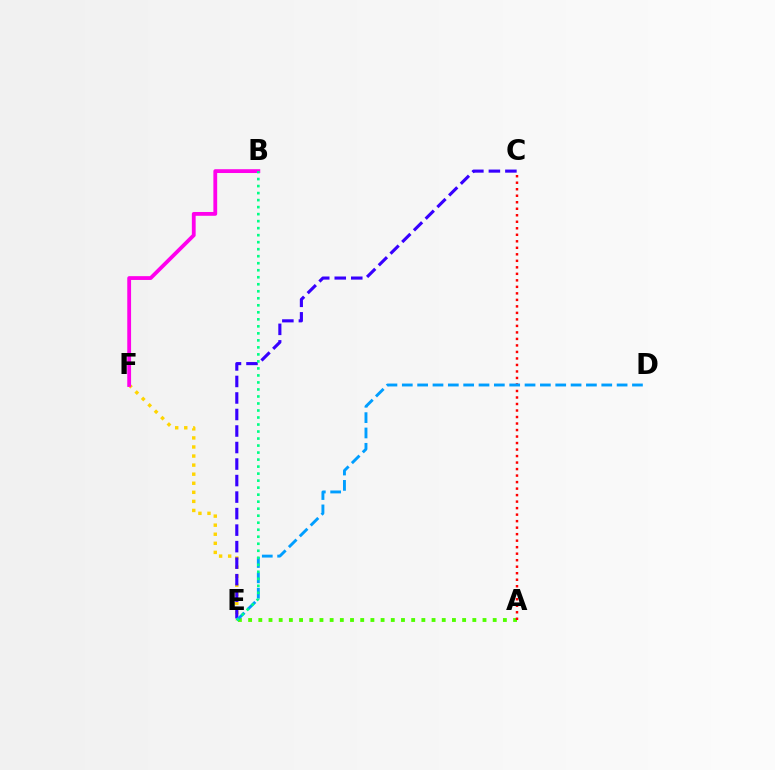{('E', 'F'): [{'color': '#ffd500', 'line_style': 'dotted', 'thickness': 2.46}], ('A', 'E'): [{'color': '#4fff00', 'line_style': 'dotted', 'thickness': 2.77}], ('A', 'C'): [{'color': '#ff0000', 'line_style': 'dotted', 'thickness': 1.77}], ('B', 'F'): [{'color': '#ff00ed', 'line_style': 'solid', 'thickness': 2.74}], ('C', 'E'): [{'color': '#3700ff', 'line_style': 'dashed', 'thickness': 2.24}], ('D', 'E'): [{'color': '#009eff', 'line_style': 'dashed', 'thickness': 2.08}], ('B', 'E'): [{'color': '#00ff86', 'line_style': 'dotted', 'thickness': 1.91}]}